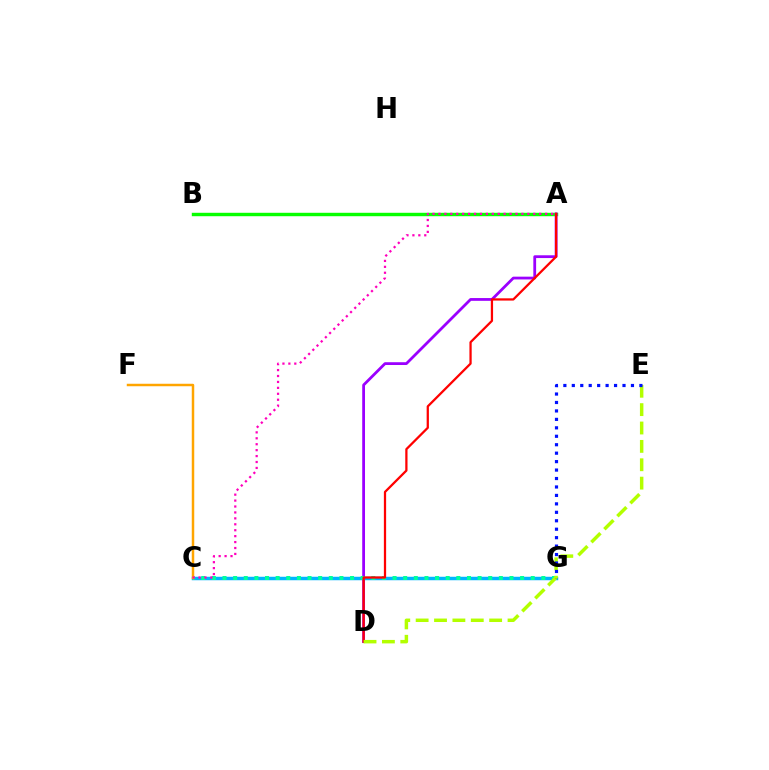{('C', 'G'): [{'color': '#00b5ff', 'line_style': 'solid', 'thickness': 2.5}, {'color': '#00ff9d', 'line_style': 'dotted', 'thickness': 2.89}], ('A', 'B'): [{'color': '#08ff00', 'line_style': 'solid', 'thickness': 2.46}], ('A', 'D'): [{'color': '#9b00ff', 'line_style': 'solid', 'thickness': 2.0}, {'color': '#ff0000', 'line_style': 'solid', 'thickness': 1.63}], ('D', 'E'): [{'color': '#b3ff00', 'line_style': 'dashed', 'thickness': 2.5}], ('C', 'F'): [{'color': '#ffa500', 'line_style': 'solid', 'thickness': 1.78}], ('E', 'G'): [{'color': '#0010ff', 'line_style': 'dotted', 'thickness': 2.3}], ('A', 'C'): [{'color': '#ff00bd', 'line_style': 'dotted', 'thickness': 1.61}]}